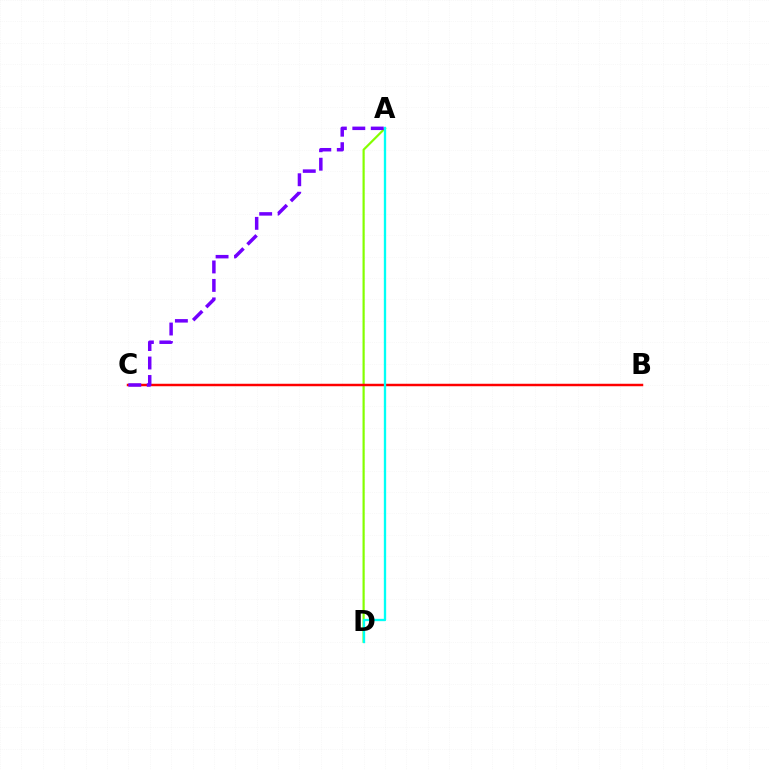{('A', 'D'): [{'color': '#84ff00', 'line_style': 'solid', 'thickness': 1.58}, {'color': '#00fff6', 'line_style': 'solid', 'thickness': 1.67}], ('B', 'C'): [{'color': '#ff0000', 'line_style': 'solid', 'thickness': 1.78}], ('A', 'C'): [{'color': '#7200ff', 'line_style': 'dashed', 'thickness': 2.51}]}